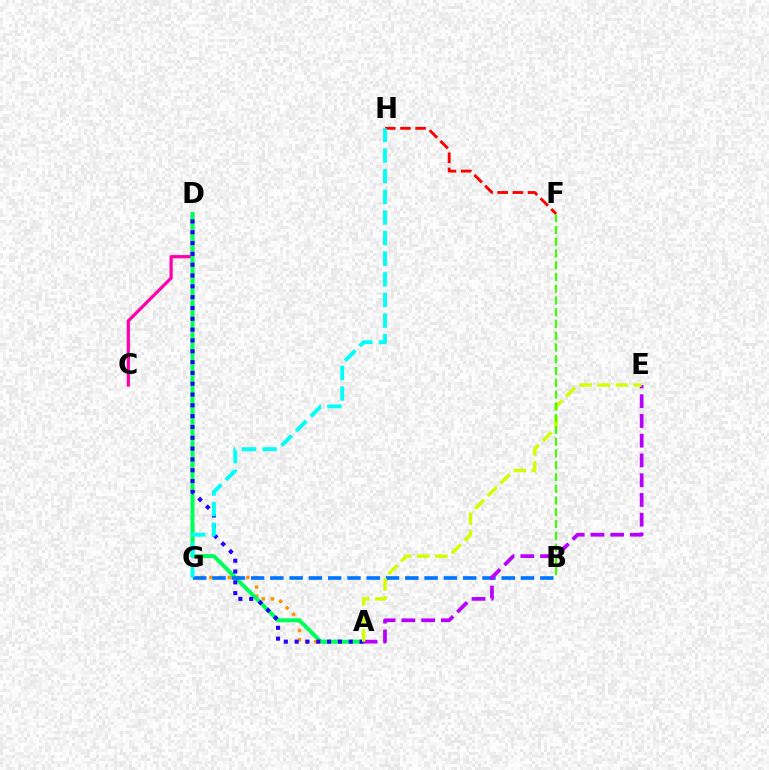{('C', 'D'): [{'color': '#ff00ac', 'line_style': 'solid', 'thickness': 2.32}], ('A', 'G'): [{'color': '#ff9400', 'line_style': 'dotted', 'thickness': 2.5}], ('A', 'D'): [{'color': '#00ff5c', 'line_style': 'solid', 'thickness': 2.9}, {'color': '#2500ff', 'line_style': 'dotted', 'thickness': 2.94}], ('B', 'G'): [{'color': '#0074ff', 'line_style': 'dashed', 'thickness': 2.62}], ('A', 'E'): [{'color': '#b900ff', 'line_style': 'dashed', 'thickness': 2.68}, {'color': '#d1ff00', 'line_style': 'dashed', 'thickness': 2.45}], ('F', 'H'): [{'color': '#ff0000', 'line_style': 'dashed', 'thickness': 2.06}], ('G', 'H'): [{'color': '#00fff6', 'line_style': 'dashed', 'thickness': 2.8}], ('B', 'F'): [{'color': '#3dff00', 'line_style': 'dashed', 'thickness': 1.6}]}